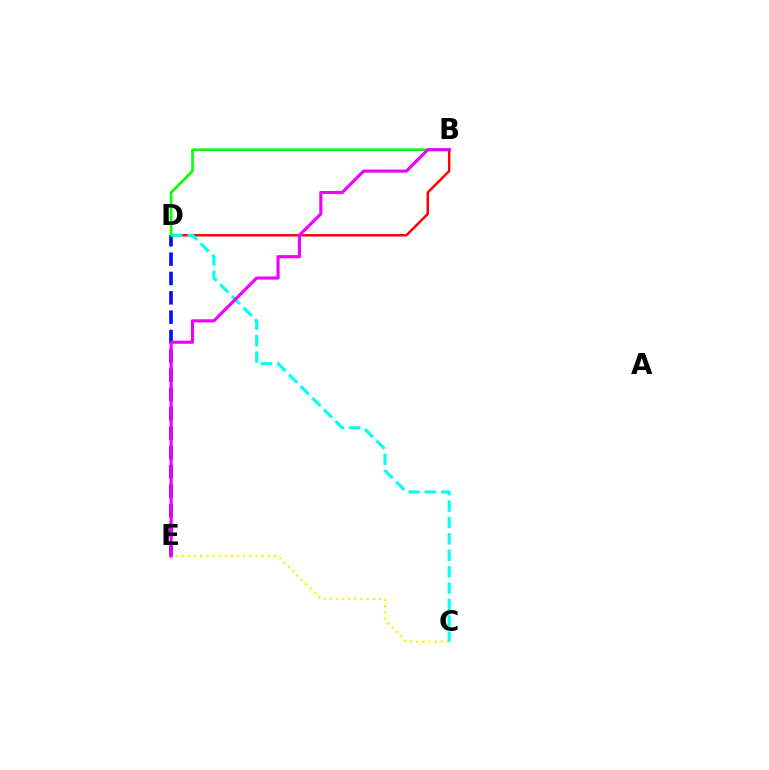{('B', 'D'): [{'color': '#ff0000', 'line_style': 'solid', 'thickness': 1.76}, {'color': '#08ff00', 'line_style': 'solid', 'thickness': 1.91}], ('D', 'E'): [{'color': '#0010ff', 'line_style': 'dashed', 'thickness': 2.63}], ('C', 'E'): [{'color': '#fcf500', 'line_style': 'dotted', 'thickness': 1.67}], ('C', 'D'): [{'color': '#00fff6', 'line_style': 'dashed', 'thickness': 2.23}], ('B', 'E'): [{'color': '#ee00ff', 'line_style': 'solid', 'thickness': 2.25}]}